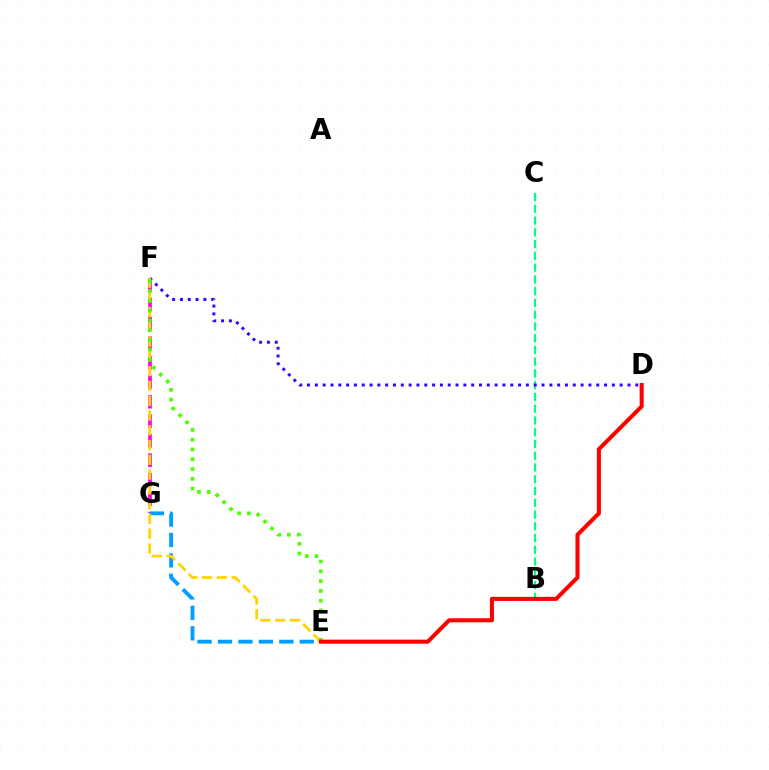{('B', 'C'): [{'color': '#00ff86', 'line_style': 'dashed', 'thickness': 1.6}], ('F', 'G'): [{'color': '#ff00ed', 'line_style': 'dashed', 'thickness': 2.65}], ('D', 'F'): [{'color': '#3700ff', 'line_style': 'dotted', 'thickness': 2.12}], ('E', 'G'): [{'color': '#009eff', 'line_style': 'dashed', 'thickness': 2.78}], ('E', 'F'): [{'color': '#ffd500', 'line_style': 'dashed', 'thickness': 2.01}, {'color': '#4fff00', 'line_style': 'dotted', 'thickness': 2.66}], ('D', 'E'): [{'color': '#ff0000', 'line_style': 'solid', 'thickness': 2.92}]}